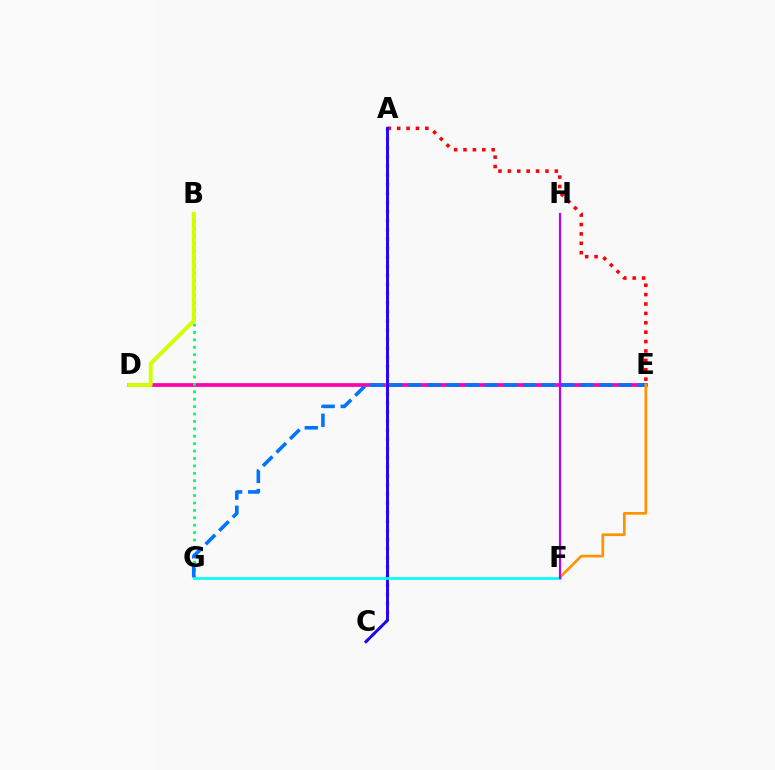{('D', 'E'): [{'color': '#ff00ac', 'line_style': 'solid', 'thickness': 2.68}], ('B', 'G'): [{'color': '#00ff5c', 'line_style': 'dotted', 'thickness': 2.01}], ('E', 'G'): [{'color': '#0074ff', 'line_style': 'dashed', 'thickness': 2.6}], ('A', 'E'): [{'color': '#ff0000', 'line_style': 'dotted', 'thickness': 2.55}], ('E', 'F'): [{'color': '#ff9400', 'line_style': 'solid', 'thickness': 1.94}], ('A', 'C'): [{'color': '#3dff00', 'line_style': 'dotted', 'thickness': 2.48}, {'color': '#2500ff', 'line_style': 'solid', 'thickness': 2.09}], ('F', 'G'): [{'color': '#00fff6', 'line_style': 'solid', 'thickness': 1.92}], ('F', 'H'): [{'color': '#b900ff', 'line_style': 'solid', 'thickness': 1.56}], ('B', 'D'): [{'color': '#d1ff00', 'line_style': 'solid', 'thickness': 2.85}]}